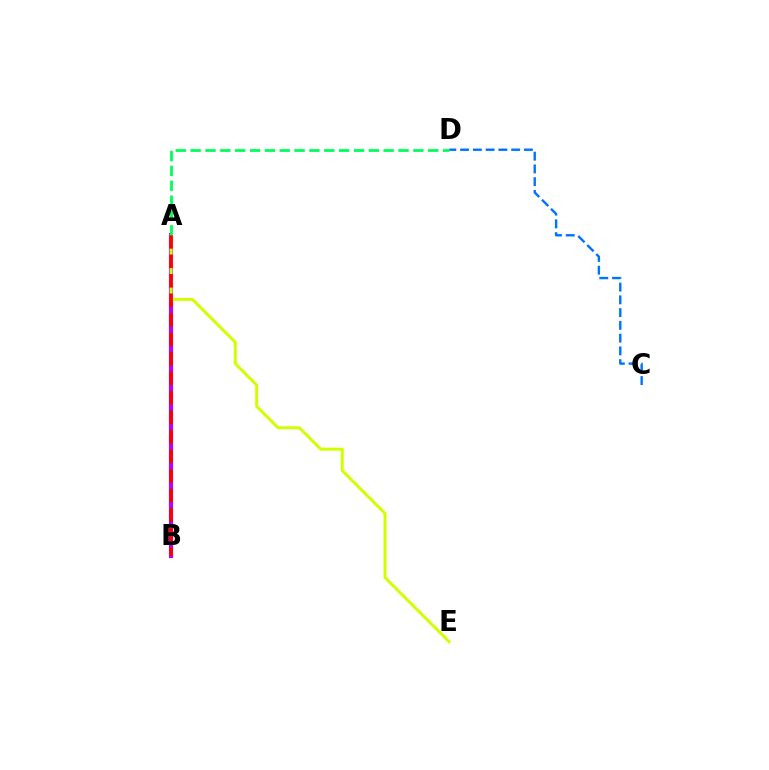{('A', 'B'): [{'color': '#b900ff', 'line_style': 'solid', 'thickness': 2.96}, {'color': '#ff0000', 'line_style': 'dashed', 'thickness': 2.65}], ('A', 'E'): [{'color': '#d1ff00', 'line_style': 'solid', 'thickness': 2.14}], ('C', 'D'): [{'color': '#0074ff', 'line_style': 'dashed', 'thickness': 1.73}], ('A', 'D'): [{'color': '#00ff5c', 'line_style': 'dashed', 'thickness': 2.02}]}